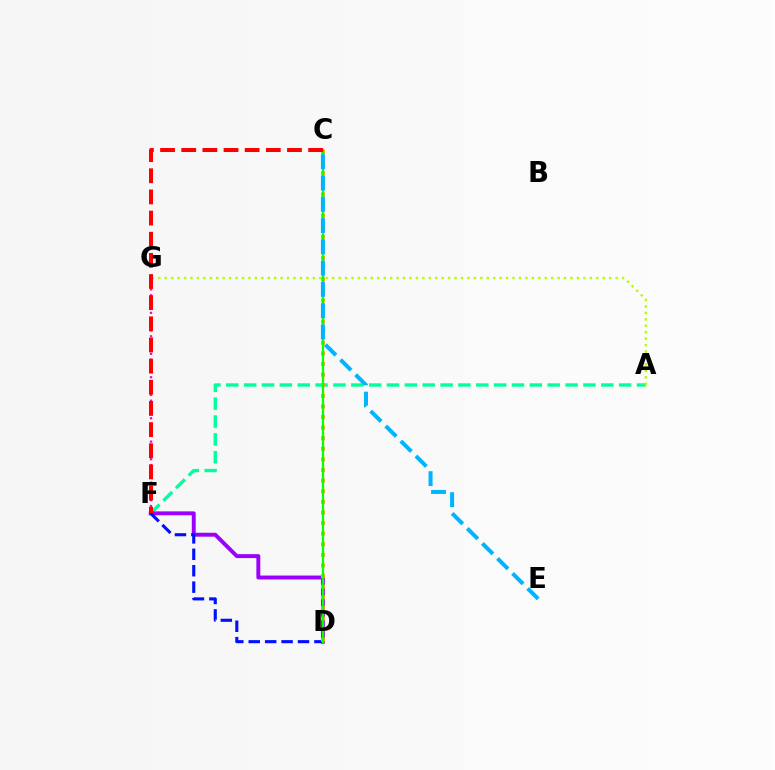{('A', 'F'): [{'color': '#00ff9d', 'line_style': 'dashed', 'thickness': 2.43}], ('F', 'G'): [{'color': '#ff00bd', 'line_style': 'dotted', 'thickness': 1.59}], ('D', 'F'): [{'color': '#9b00ff', 'line_style': 'solid', 'thickness': 2.82}, {'color': '#0010ff', 'line_style': 'dashed', 'thickness': 2.23}], ('A', 'G'): [{'color': '#b3ff00', 'line_style': 'dotted', 'thickness': 1.75}], ('C', 'D'): [{'color': '#ffa500', 'line_style': 'dotted', 'thickness': 2.88}, {'color': '#08ff00', 'line_style': 'solid', 'thickness': 1.64}], ('C', 'F'): [{'color': '#ff0000', 'line_style': 'dashed', 'thickness': 2.87}], ('C', 'E'): [{'color': '#00b5ff', 'line_style': 'dashed', 'thickness': 2.89}]}